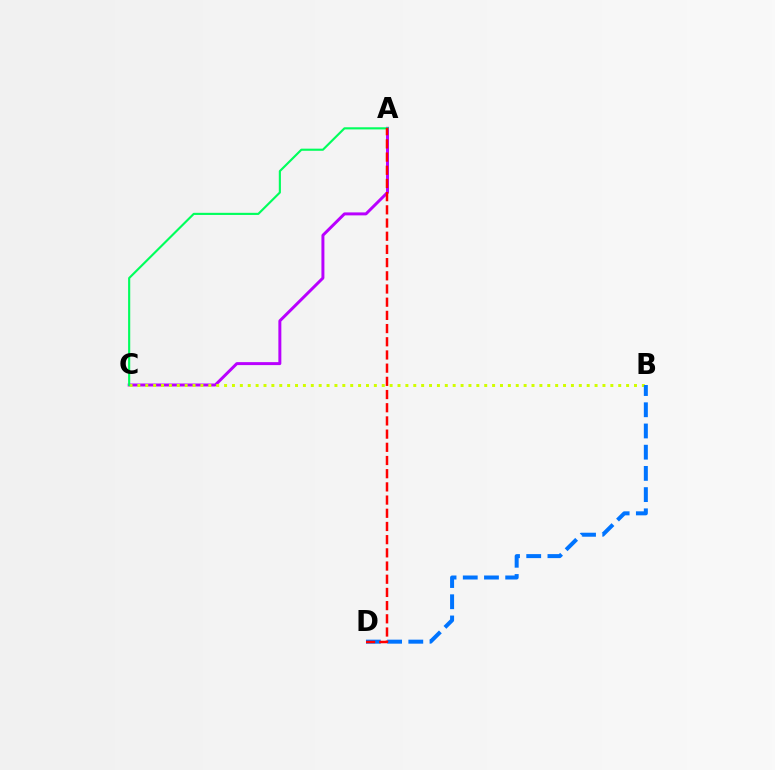{('A', 'C'): [{'color': '#b900ff', 'line_style': 'solid', 'thickness': 2.14}, {'color': '#00ff5c', 'line_style': 'solid', 'thickness': 1.54}], ('B', 'C'): [{'color': '#d1ff00', 'line_style': 'dotted', 'thickness': 2.14}], ('B', 'D'): [{'color': '#0074ff', 'line_style': 'dashed', 'thickness': 2.88}], ('A', 'D'): [{'color': '#ff0000', 'line_style': 'dashed', 'thickness': 1.79}]}